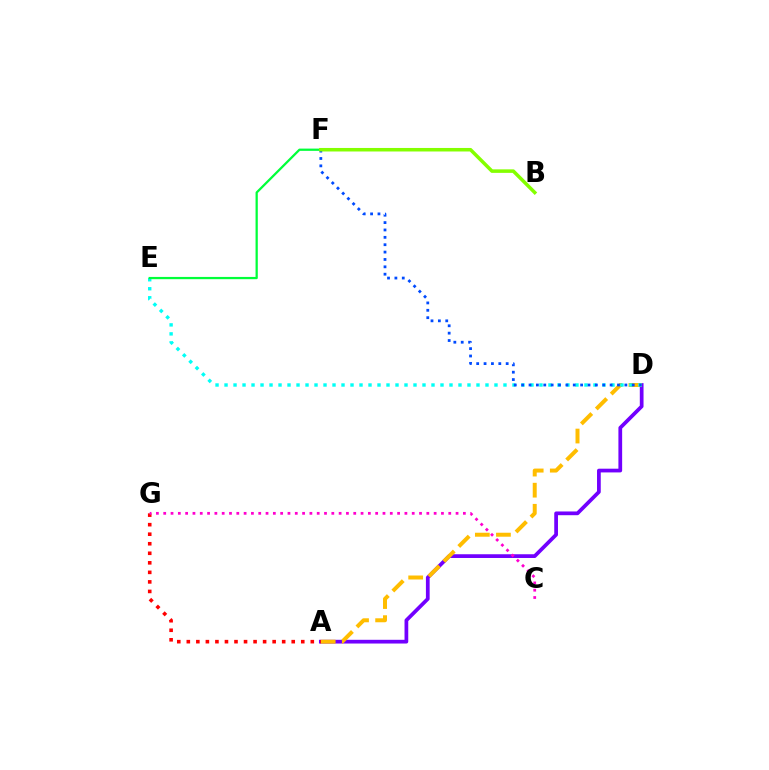{('A', 'D'): [{'color': '#7200ff', 'line_style': 'solid', 'thickness': 2.69}, {'color': '#ffbd00', 'line_style': 'dashed', 'thickness': 2.87}], ('D', 'E'): [{'color': '#00fff6', 'line_style': 'dotted', 'thickness': 2.44}], ('A', 'G'): [{'color': '#ff0000', 'line_style': 'dotted', 'thickness': 2.59}], ('D', 'F'): [{'color': '#004bff', 'line_style': 'dotted', 'thickness': 2.0}], ('C', 'G'): [{'color': '#ff00cf', 'line_style': 'dotted', 'thickness': 1.99}], ('E', 'F'): [{'color': '#00ff39', 'line_style': 'solid', 'thickness': 1.63}], ('B', 'F'): [{'color': '#84ff00', 'line_style': 'solid', 'thickness': 2.54}]}